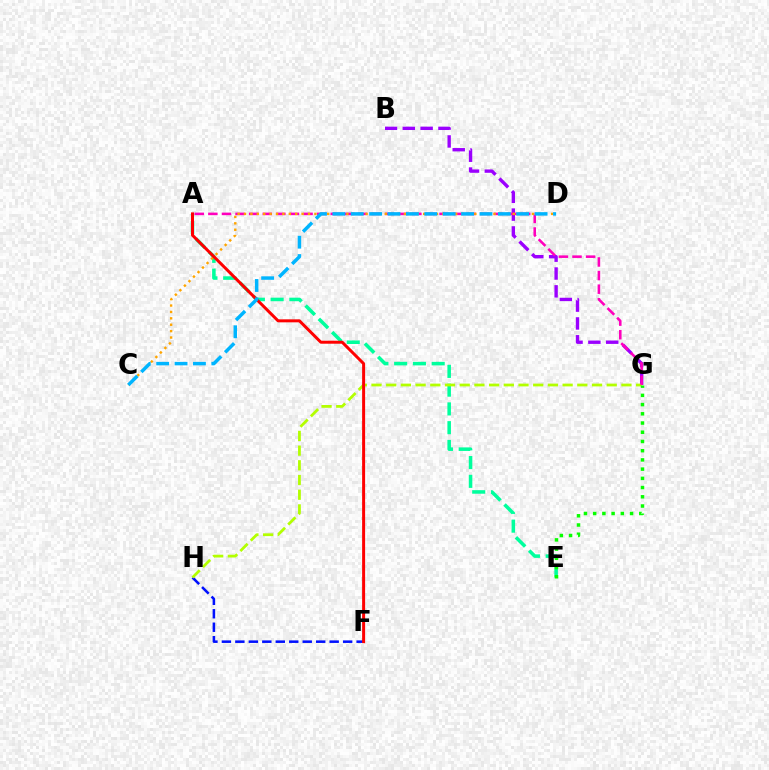{('B', 'G'): [{'color': '#9b00ff', 'line_style': 'dashed', 'thickness': 2.42}], ('A', 'E'): [{'color': '#00ff9d', 'line_style': 'dashed', 'thickness': 2.55}], ('F', 'H'): [{'color': '#0010ff', 'line_style': 'dashed', 'thickness': 1.83}], ('G', 'H'): [{'color': '#b3ff00', 'line_style': 'dashed', 'thickness': 2.0}], ('A', 'G'): [{'color': '#ff00bd', 'line_style': 'dashed', 'thickness': 1.85}], ('C', 'D'): [{'color': '#ffa500', 'line_style': 'dotted', 'thickness': 1.74}, {'color': '#00b5ff', 'line_style': 'dashed', 'thickness': 2.5}], ('A', 'F'): [{'color': '#ff0000', 'line_style': 'solid', 'thickness': 2.15}], ('E', 'G'): [{'color': '#08ff00', 'line_style': 'dotted', 'thickness': 2.51}]}